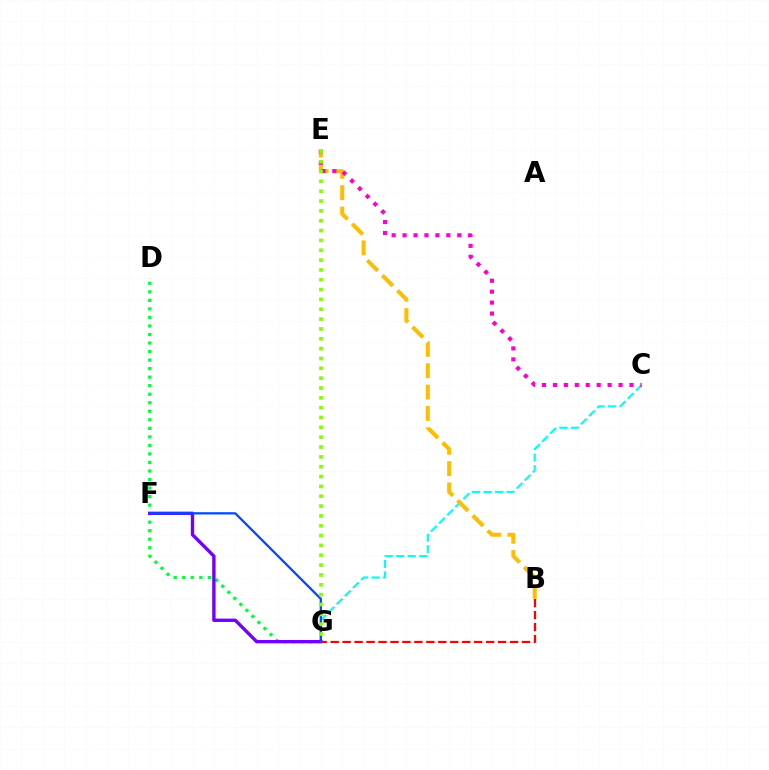{('C', 'G'): [{'color': '#00fff6', 'line_style': 'dashed', 'thickness': 1.56}], ('D', 'G'): [{'color': '#00ff39', 'line_style': 'dotted', 'thickness': 2.32}], ('F', 'G'): [{'color': '#7200ff', 'line_style': 'solid', 'thickness': 2.43}, {'color': '#004bff', 'line_style': 'solid', 'thickness': 1.65}], ('B', 'E'): [{'color': '#ffbd00', 'line_style': 'dashed', 'thickness': 2.9}], ('C', 'E'): [{'color': '#ff00cf', 'line_style': 'dotted', 'thickness': 2.97}], ('E', 'G'): [{'color': '#84ff00', 'line_style': 'dotted', 'thickness': 2.67}], ('B', 'G'): [{'color': '#ff0000', 'line_style': 'dashed', 'thickness': 1.62}]}